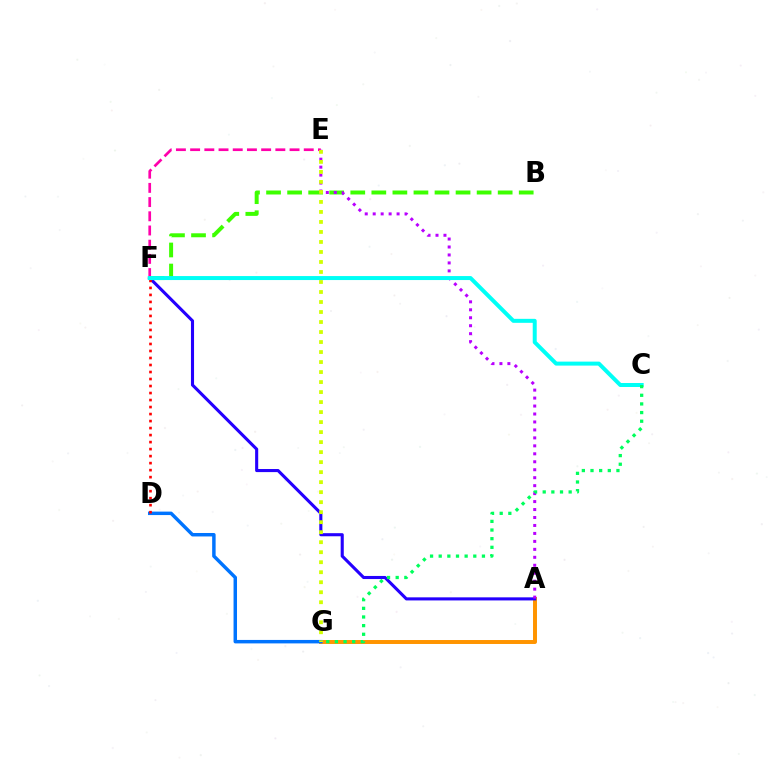{('A', 'G'): [{'color': '#ff9400', 'line_style': 'solid', 'thickness': 2.85}], ('A', 'F'): [{'color': '#2500ff', 'line_style': 'solid', 'thickness': 2.23}], ('B', 'F'): [{'color': '#3dff00', 'line_style': 'dashed', 'thickness': 2.86}], ('D', 'G'): [{'color': '#0074ff', 'line_style': 'solid', 'thickness': 2.49}], ('A', 'E'): [{'color': '#b900ff', 'line_style': 'dotted', 'thickness': 2.16}], ('E', 'F'): [{'color': '#ff00ac', 'line_style': 'dashed', 'thickness': 1.93}], ('E', 'G'): [{'color': '#d1ff00', 'line_style': 'dotted', 'thickness': 2.72}], ('D', 'F'): [{'color': '#ff0000', 'line_style': 'dotted', 'thickness': 1.9}], ('C', 'F'): [{'color': '#00fff6', 'line_style': 'solid', 'thickness': 2.87}], ('C', 'G'): [{'color': '#00ff5c', 'line_style': 'dotted', 'thickness': 2.35}]}